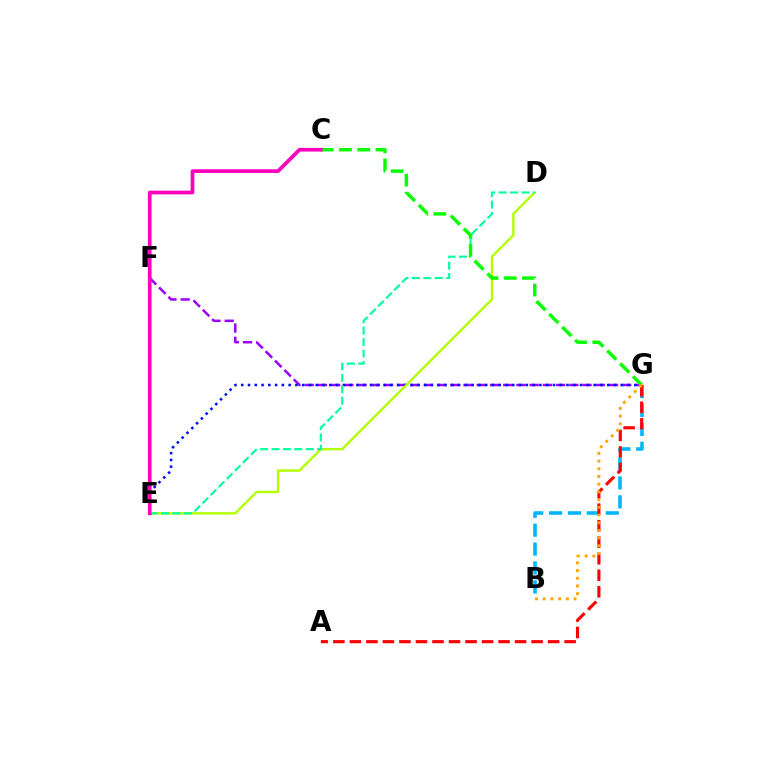{('F', 'G'): [{'color': '#9b00ff', 'line_style': 'dashed', 'thickness': 1.8}], ('E', 'G'): [{'color': '#0010ff', 'line_style': 'dotted', 'thickness': 1.84}], ('D', 'E'): [{'color': '#b3ff00', 'line_style': 'solid', 'thickness': 1.72}, {'color': '#00ff9d', 'line_style': 'dashed', 'thickness': 1.55}], ('B', 'G'): [{'color': '#00b5ff', 'line_style': 'dashed', 'thickness': 2.57}, {'color': '#ffa500', 'line_style': 'dotted', 'thickness': 2.09}], ('A', 'G'): [{'color': '#ff0000', 'line_style': 'dashed', 'thickness': 2.24}], ('C', 'G'): [{'color': '#08ff00', 'line_style': 'dashed', 'thickness': 2.48}], ('C', 'E'): [{'color': '#ff00bd', 'line_style': 'solid', 'thickness': 2.66}]}